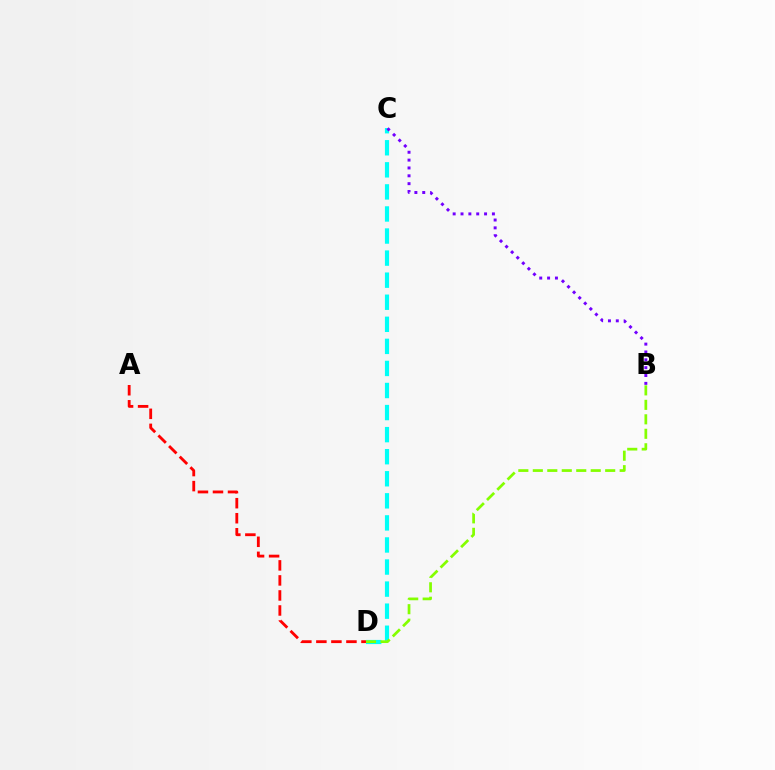{('C', 'D'): [{'color': '#00fff6', 'line_style': 'dashed', 'thickness': 3.0}], ('B', 'C'): [{'color': '#7200ff', 'line_style': 'dotted', 'thickness': 2.13}], ('A', 'D'): [{'color': '#ff0000', 'line_style': 'dashed', 'thickness': 2.04}], ('B', 'D'): [{'color': '#84ff00', 'line_style': 'dashed', 'thickness': 1.97}]}